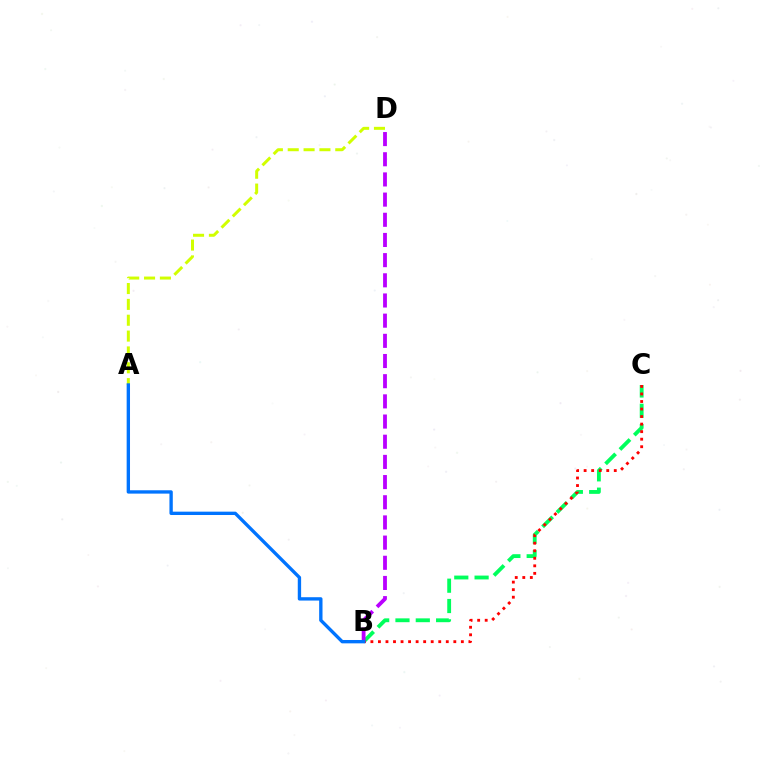{('B', 'C'): [{'color': '#00ff5c', 'line_style': 'dashed', 'thickness': 2.76}, {'color': '#ff0000', 'line_style': 'dotted', 'thickness': 2.05}], ('A', 'D'): [{'color': '#d1ff00', 'line_style': 'dashed', 'thickness': 2.15}], ('B', 'D'): [{'color': '#b900ff', 'line_style': 'dashed', 'thickness': 2.74}], ('A', 'B'): [{'color': '#0074ff', 'line_style': 'solid', 'thickness': 2.41}]}